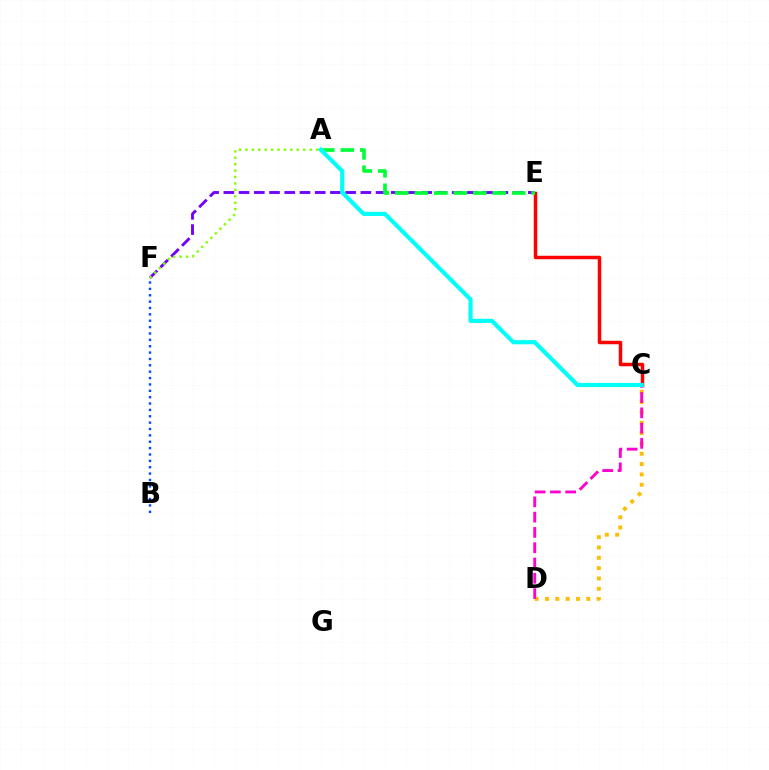{('E', 'F'): [{'color': '#7200ff', 'line_style': 'dashed', 'thickness': 2.07}], ('C', 'E'): [{'color': '#ff0000', 'line_style': 'solid', 'thickness': 2.5}], ('A', 'F'): [{'color': '#84ff00', 'line_style': 'dotted', 'thickness': 1.75}], ('C', 'D'): [{'color': '#ffbd00', 'line_style': 'dotted', 'thickness': 2.81}, {'color': '#ff00cf', 'line_style': 'dashed', 'thickness': 2.08}], ('A', 'E'): [{'color': '#00ff39', 'line_style': 'dashed', 'thickness': 2.65}], ('B', 'F'): [{'color': '#004bff', 'line_style': 'dotted', 'thickness': 1.73}], ('A', 'C'): [{'color': '#00fff6', 'line_style': 'solid', 'thickness': 2.99}]}